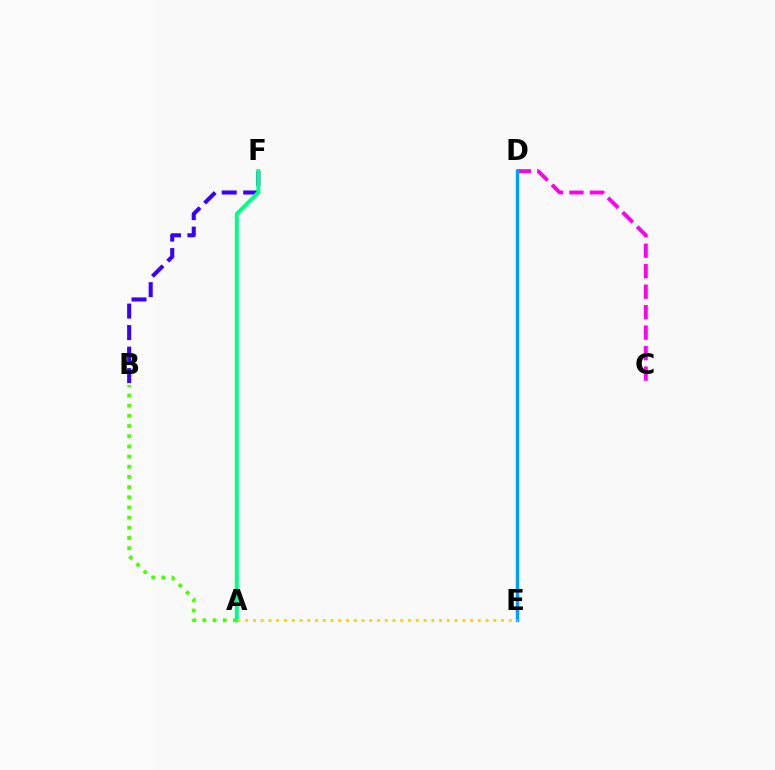{('B', 'F'): [{'color': '#3700ff', 'line_style': 'dashed', 'thickness': 2.92}], ('A', 'B'): [{'color': '#4fff00', 'line_style': 'dotted', 'thickness': 2.77}], ('C', 'D'): [{'color': '#ff00ed', 'line_style': 'dashed', 'thickness': 2.78}], ('D', 'E'): [{'color': '#009eff', 'line_style': 'solid', 'thickness': 2.43}], ('A', 'F'): [{'color': '#ff0000', 'line_style': 'dotted', 'thickness': 1.77}, {'color': '#00ff86', 'line_style': 'solid', 'thickness': 2.84}], ('A', 'E'): [{'color': '#ffd500', 'line_style': 'dotted', 'thickness': 2.11}]}